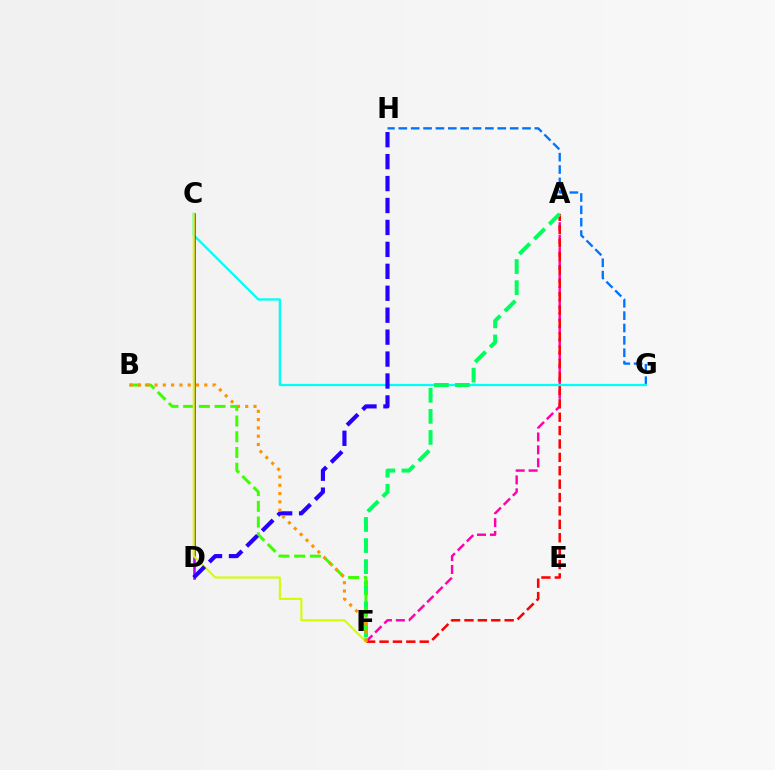{('A', 'F'): [{'color': '#ff00ac', 'line_style': 'dashed', 'thickness': 1.75}, {'color': '#ff0000', 'line_style': 'dashed', 'thickness': 1.82}, {'color': '#00ff5c', 'line_style': 'dashed', 'thickness': 2.86}], ('G', 'H'): [{'color': '#0074ff', 'line_style': 'dashed', 'thickness': 1.68}], ('C', 'G'): [{'color': '#00fff6', 'line_style': 'solid', 'thickness': 1.65}], ('B', 'F'): [{'color': '#3dff00', 'line_style': 'dashed', 'thickness': 2.13}, {'color': '#ff9400', 'line_style': 'dotted', 'thickness': 2.25}], ('C', 'D'): [{'color': '#b900ff', 'line_style': 'solid', 'thickness': 1.87}], ('C', 'F'): [{'color': '#d1ff00', 'line_style': 'solid', 'thickness': 1.51}], ('D', 'H'): [{'color': '#2500ff', 'line_style': 'dashed', 'thickness': 2.98}]}